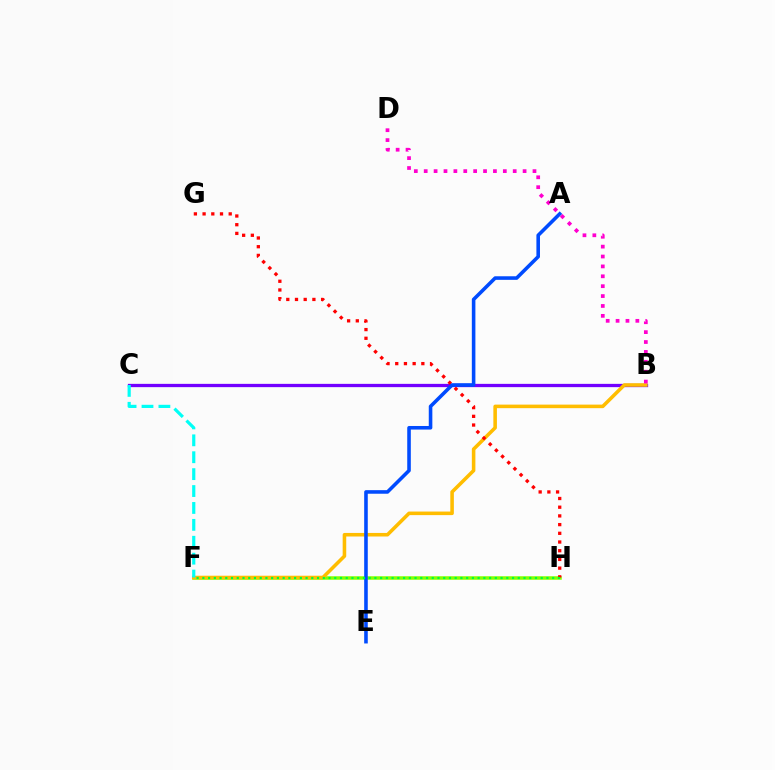{('B', 'C'): [{'color': '#7200ff', 'line_style': 'solid', 'thickness': 2.36}], ('F', 'H'): [{'color': '#84ff00', 'line_style': 'solid', 'thickness': 2.52}, {'color': '#00ff39', 'line_style': 'dotted', 'thickness': 1.56}], ('B', 'F'): [{'color': '#ffbd00', 'line_style': 'solid', 'thickness': 2.56}], ('G', 'H'): [{'color': '#ff0000', 'line_style': 'dotted', 'thickness': 2.36}], ('A', 'E'): [{'color': '#004bff', 'line_style': 'solid', 'thickness': 2.58}], ('B', 'D'): [{'color': '#ff00cf', 'line_style': 'dotted', 'thickness': 2.69}], ('C', 'F'): [{'color': '#00fff6', 'line_style': 'dashed', 'thickness': 2.3}]}